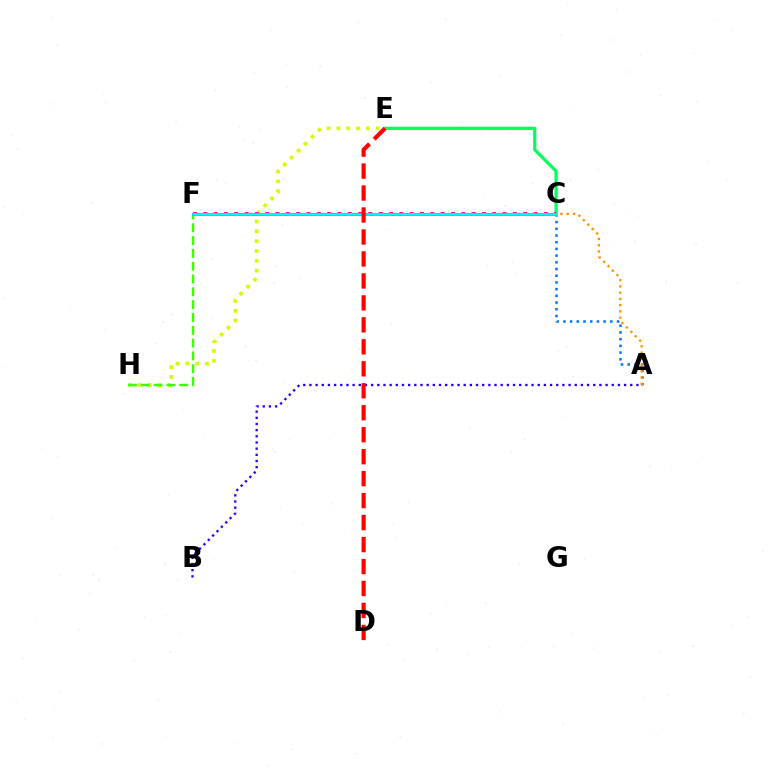{('E', 'H'): [{'color': '#d1ff00', 'line_style': 'dotted', 'thickness': 2.67}], ('F', 'H'): [{'color': '#3dff00', 'line_style': 'dashed', 'thickness': 1.74}], ('A', 'C'): [{'color': '#0074ff', 'line_style': 'dotted', 'thickness': 1.82}, {'color': '#ff9400', 'line_style': 'dotted', 'thickness': 1.7}], ('A', 'B'): [{'color': '#2500ff', 'line_style': 'dotted', 'thickness': 1.68}], ('C', 'F'): [{'color': '#b900ff', 'line_style': 'solid', 'thickness': 2.15}, {'color': '#ff00ac', 'line_style': 'dotted', 'thickness': 2.8}, {'color': '#00fff6', 'line_style': 'solid', 'thickness': 1.84}], ('C', 'E'): [{'color': '#00ff5c', 'line_style': 'solid', 'thickness': 2.31}], ('D', 'E'): [{'color': '#ff0000', 'line_style': 'dashed', 'thickness': 2.98}]}